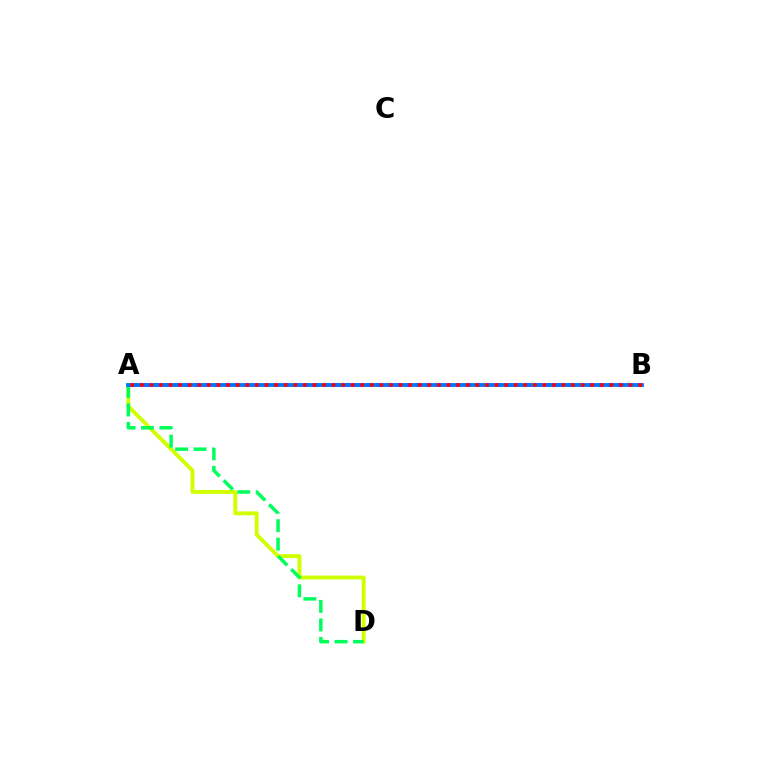{('A', 'D'): [{'color': '#d1ff00', 'line_style': 'solid', 'thickness': 2.8}, {'color': '#00ff5c', 'line_style': 'dashed', 'thickness': 2.51}], ('A', 'B'): [{'color': '#b900ff', 'line_style': 'dotted', 'thickness': 2.74}, {'color': '#0074ff', 'line_style': 'solid', 'thickness': 2.73}, {'color': '#ff0000', 'line_style': 'dotted', 'thickness': 2.6}]}